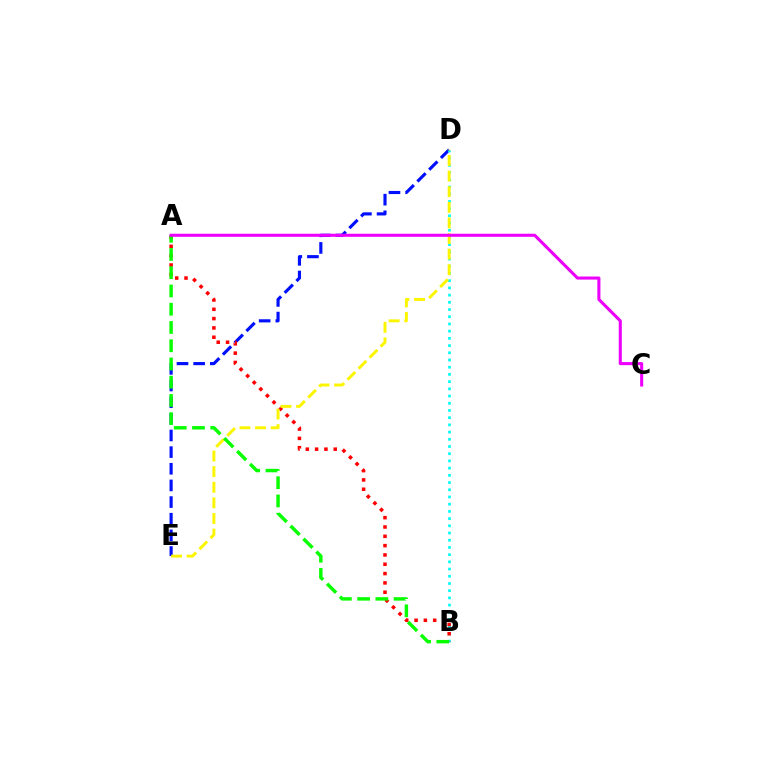{('D', 'E'): [{'color': '#0010ff', 'line_style': 'dashed', 'thickness': 2.26}, {'color': '#fcf500', 'line_style': 'dashed', 'thickness': 2.12}], ('B', 'D'): [{'color': '#00fff6', 'line_style': 'dotted', 'thickness': 1.96}], ('A', 'B'): [{'color': '#ff0000', 'line_style': 'dotted', 'thickness': 2.53}, {'color': '#08ff00', 'line_style': 'dashed', 'thickness': 2.48}], ('A', 'C'): [{'color': '#ee00ff', 'line_style': 'solid', 'thickness': 2.21}]}